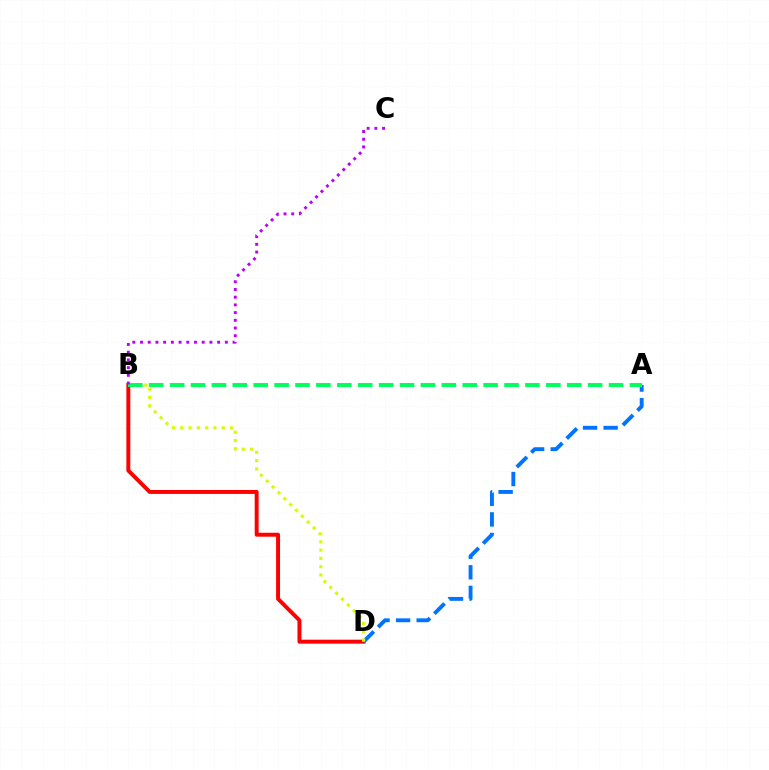{('B', 'D'): [{'color': '#ff0000', 'line_style': 'solid', 'thickness': 2.84}, {'color': '#d1ff00', 'line_style': 'dotted', 'thickness': 2.25}], ('A', 'D'): [{'color': '#0074ff', 'line_style': 'dashed', 'thickness': 2.8}], ('A', 'B'): [{'color': '#00ff5c', 'line_style': 'dashed', 'thickness': 2.84}], ('B', 'C'): [{'color': '#b900ff', 'line_style': 'dotted', 'thickness': 2.1}]}